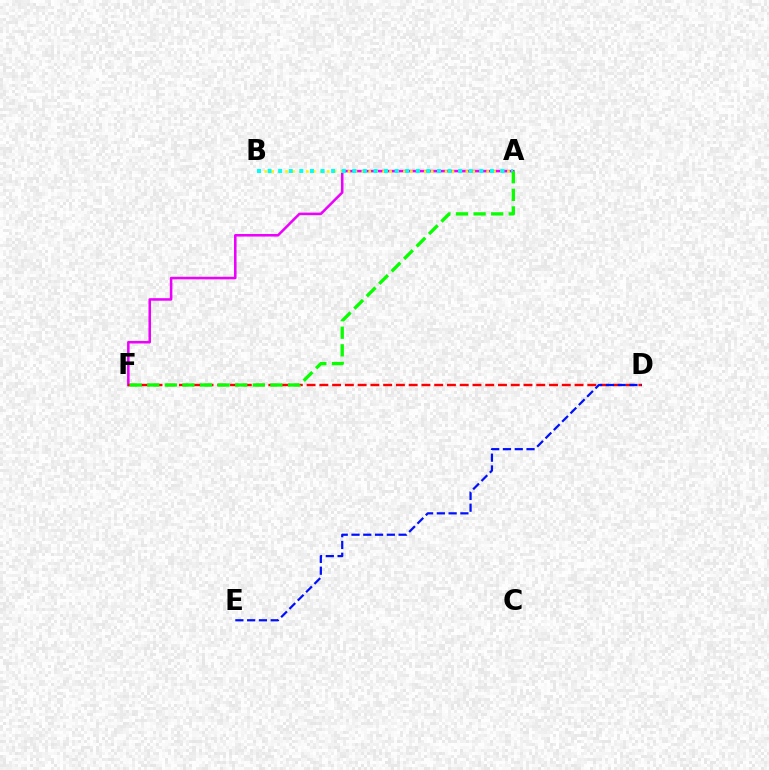{('A', 'F'): [{'color': '#ee00ff', 'line_style': 'solid', 'thickness': 1.83}, {'color': '#08ff00', 'line_style': 'dashed', 'thickness': 2.39}], ('A', 'B'): [{'color': '#fcf500', 'line_style': 'dotted', 'thickness': 1.88}, {'color': '#00fff6', 'line_style': 'dotted', 'thickness': 2.88}], ('D', 'F'): [{'color': '#ff0000', 'line_style': 'dashed', 'thickness': 1.73}], ('D', 'E'): [{'color': '#0010ff', 'line_style': 'dashed', 'thickness': 1.6}]}